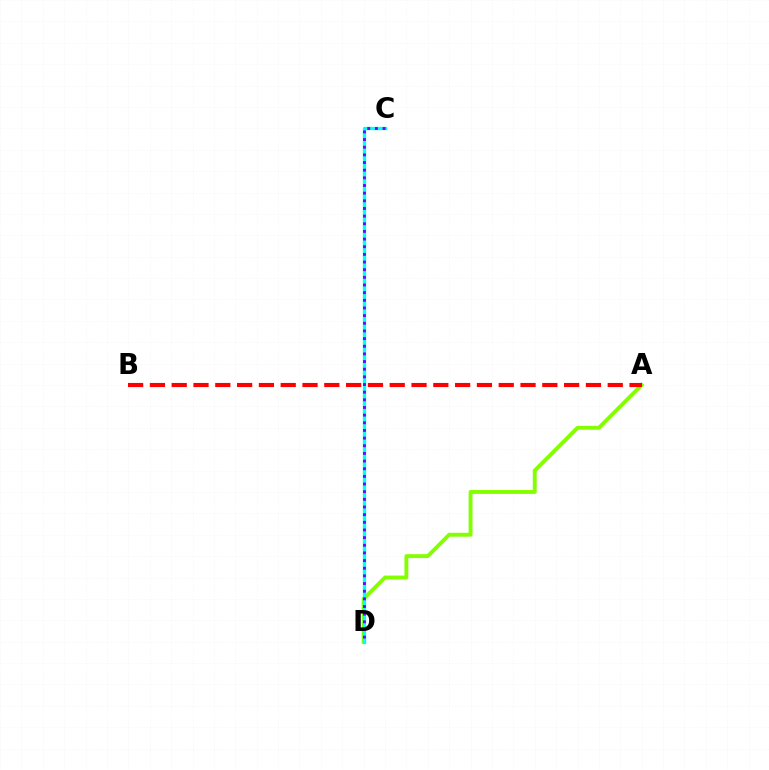{('A', 'D'): [{'color': '#84ff00', 'line_style': 'solid', 'thickness': 2.8}], ('C', 'D'): [{'color': '#00fff6', 'line_style': 'solid', 'thickness': 2.38}, {'color': '#7200ff', 'line_style': 'dotted', 'thickness': 2.08}], ('A', 'B'): [{'color': '#ff0000', 'line_style': 'dashed', 'thickness': 2.96}]}